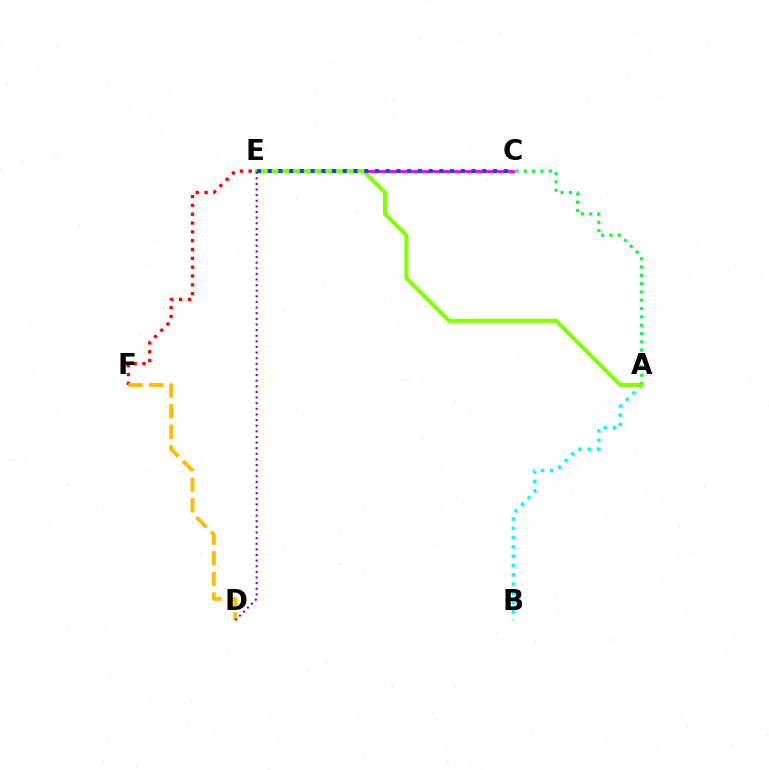{('E', 'F'): [{'color': '#ff0000', 'line_style': 'dotted', 'thickness': 2.4}], ('A', 'B'): [{'color': '#00fff6', 'line_style': 'dotted', 'thickness': 2.52}], ('A', 'C'): [{'color': '#00ff39', 'line_style': 'dotted', 'thickness': 2.26}], ('D', 'F'): [{'color': '#ffbd00', 'line_style': 'dashed', 'thickness': 2.8}], ('C', 'E'): [{'color': '#ff00cf', 'line_style': 'solid', 'thickness': 2.09}, {'color': '#004bff', 'line_style': 'dotted', 'thickness': 2.91}], ('A', 'E'): [{'color': '#84ff00', 'line_style': 'solid', 'thickness': 2.94}], ('D', 'E'): [{'color': '#7200ff', 'line_style': 'dotted', 'thickness': 1.53}]}